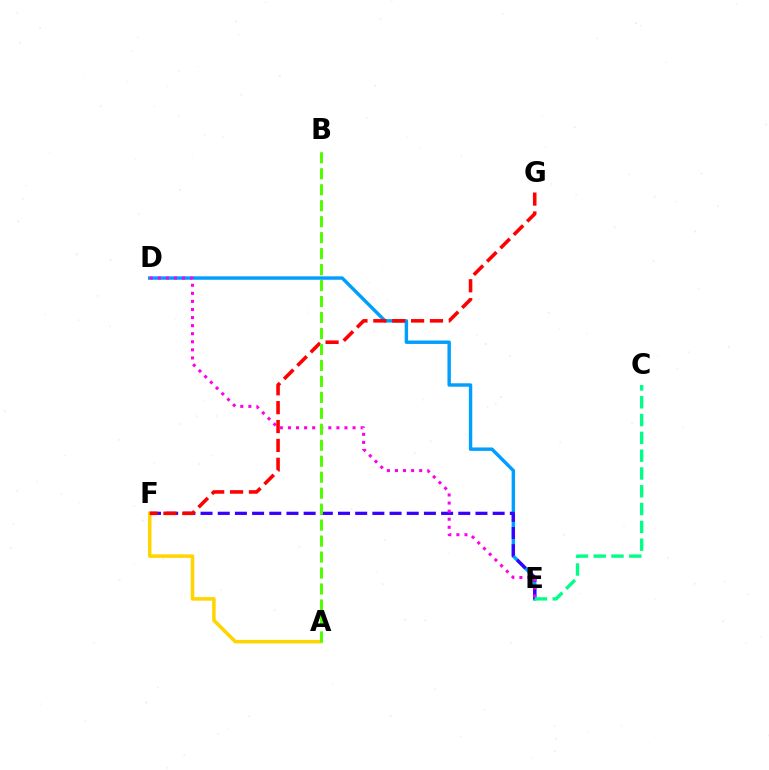{('D', 'E'): [{'color': '#009eff', 'line_style': 'solid', 'thickness': 2.46}, {'color': '#ff00ed', 'line_style': 'dotted', 'thickness': 2.19}], ('E', 'F'): [{'color': '#3700ff', 'line_style': 'dashed', 'thickness': 2.33}], ('C', 'E'): [{'color': '#00ff86', 'line_style': 'dashed', 'thickness': 2.42}], ('A', 'F'): [{'color': '#ffd500', 'line_style': 'solid', 'thickness': 2.54}], ('F', 'G'): [{'color': '#ff0000', 'line_style': 'dashed', 'thickness': 2.56}], ('A', 'B'): [{'color': '#4fff00', 'line_style': 'dashed', 'thickness': 2.17}]}